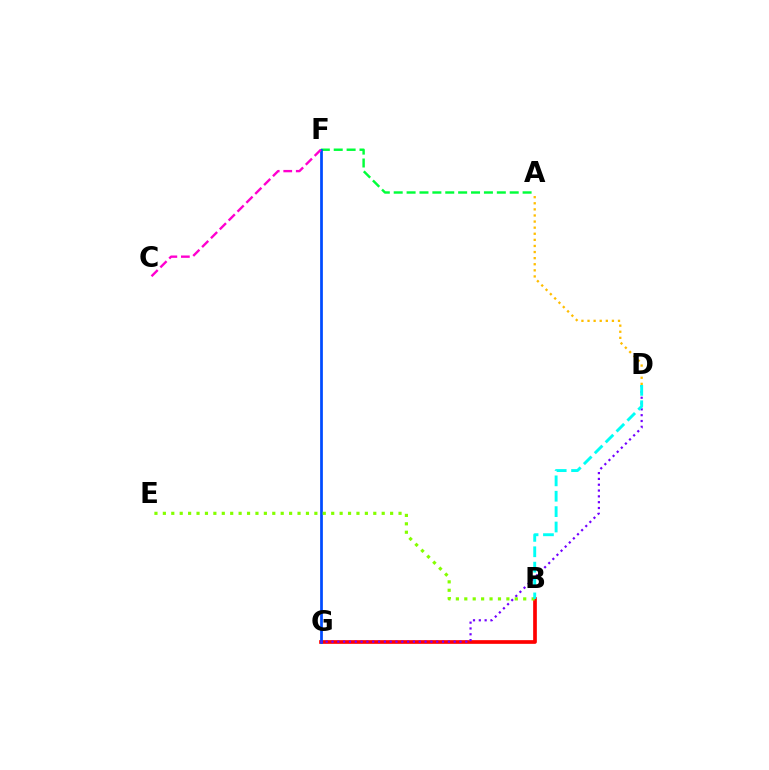{('A', 'F'): [{'color': '#00ff39', 'line_style': 'dashed', 'thickness': 1.75}], ('B', 'G'): [{'color': '#ff0000', 'line_style': 'solid', 'thickness': 2.65}], ('F', 'G'): [{'color': '#004bff', 'line_style': 'solid', 'thickness': 1.97}], ('C', 'F'): [{'color': '#ff00cf', 'line_style': 'dashed', 'thickness': 1.7}], ('D', 'G'): [{'color': '#7200ff', 'line_style': 'dotted', 'thickness': 1.58}], ('A', 'D'): [{'color': '#ffbd00', 'line_style': 'dotted', 'thickness': 1.66}], ('B', 'E'): [{'color': '#84ff00', 'line_style': 'dotted', 'thickness': 2.29}], ('B', 'D'): [{'color': '#00fff6', 'line_style': 'dashed', 'thickness': 2.09}]}